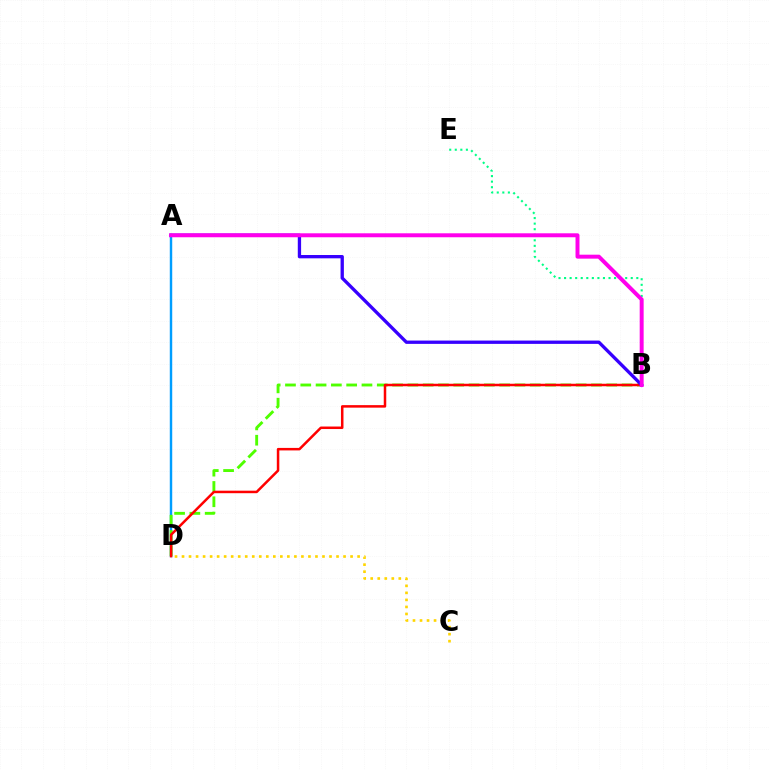{('A', 'D'): [{'color': '#009eff', 'line_style': 'solid', 'thickness': 1.76}], ('C', 'D'): [{'color': '#ffd500', 'line_style': 'dotted', 'thickness': 1.91}], ('B', 'E'): [{'color': '#00ff86', 'line_style': 'dotted', 'thickness': 1.51}], ('B', 'D'): [{'color': '#4fff00', 'line_style': 'dashed', 'thickness': 2.08}, {'color': '#ff0000', 'line_style': 'solid', 'thickness': 1.81}], ('A', 'B'): [{'color': '#3700ff', 'line_style': 'solid', 'thickness': 2.39}, {'color': '#ff00ed', 'line_style': 'solid', 'thickness': 2.85}]}